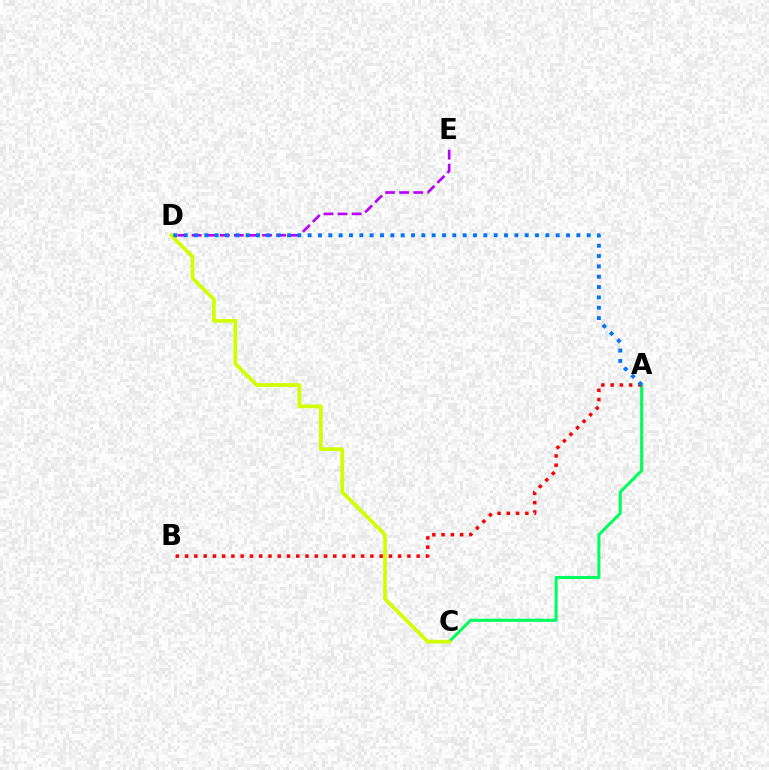{('A', 'C'): [{'color': '#00ff5c', 'line_style': 'solid', 'thickness': 2.2}], ('D', 'E'): [{'color': '#b900ff', 'line_style': 'dashed', 'thickness': 1.91}], ('A', 'B'): [{'color': '#ff0000', 'line_style': 'dotted', 'thickness': 2.52}], ('C', 'D'): [{'color': '#d1ff00', 'line_style': 'solid', 'thickness': 2.66}], ('A', 'D'): [{'color': '#0074ff', 'line_style': 'dotted', 'thickness': 2.81}]}